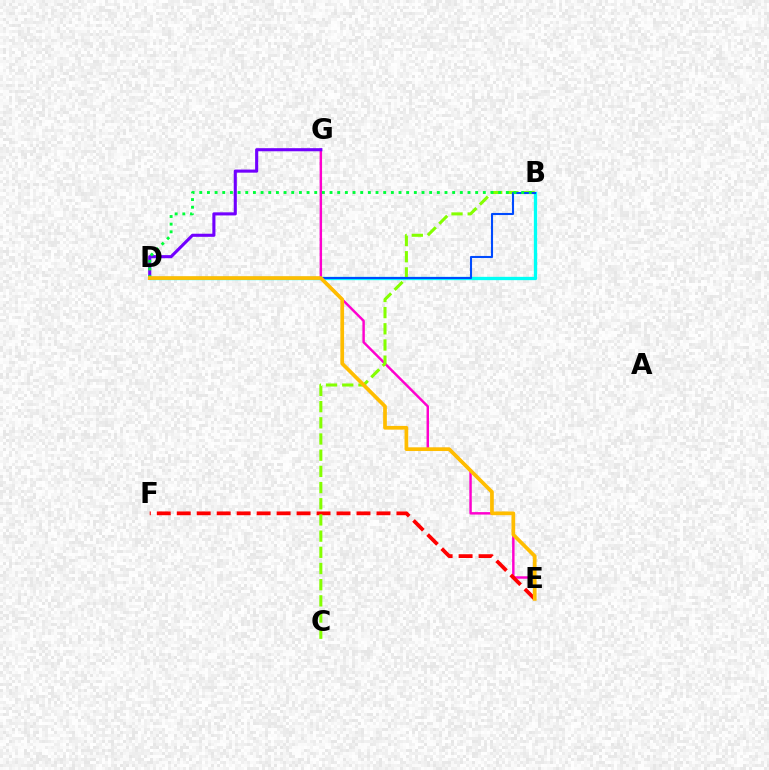{('E', 'G'): [{'color': '#ff00cf', 'line_style': 'solid', 'thickness': 1.77}], ('B', 'D'): [{'color': '#00fff6', 'line_style': 'solid', 'thickness': 2.39}, {'color': '#004bff', 'line_style': 'solid', 'thickness': 1.51}, {'color': '#00ff39', 'line_style': 'dotted', 'thickness': 2.08}], ('D', 'G'): [{'color': '#7200ff', 'line_style': 'solid', 'thickness': 2.23}], ('E', 'F'): [{'color': '#ff0000', 'line_style': 'dashed', 'thickness': 2.71}], ('B', 'C'): [{'color': '#84ff00', 'line_style': 'dashed', 'thickness': 2.2}], ('D', 'E'): [{'color': '#ffbd00', 'line_style': 'solid', 'thickness': 2.67}]}